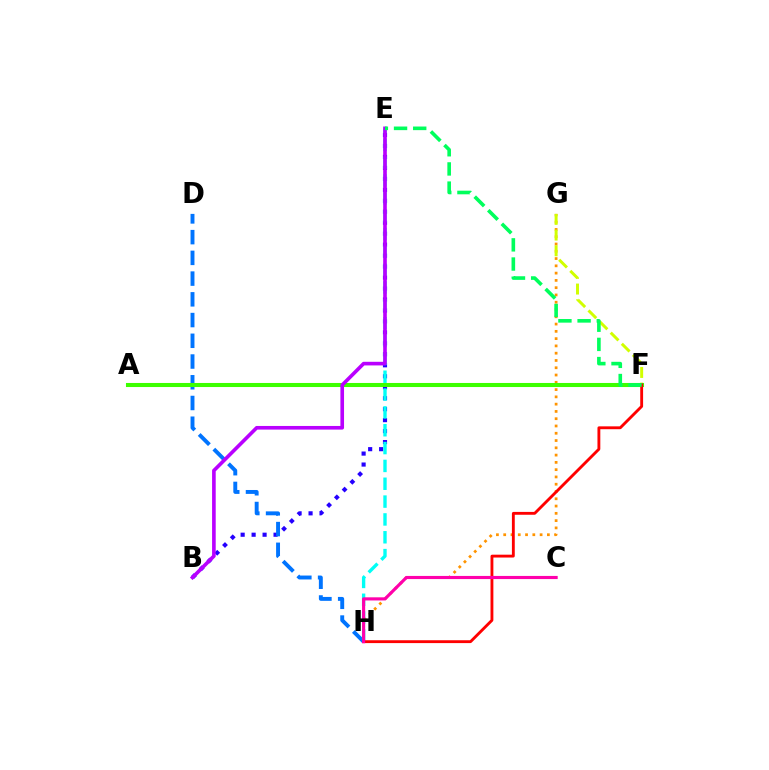{('B', 'E'): [{'color': '#2500ff', 'line_style': 'dotted', 'thickness': 2.98}, {'color': '#b900ff', 'line_style': 'solid', 'thickness': 2.61}], ('G', 'H'): [{'color': '#ff9400', 'line_style': 'dotted', 'thickness': 1.98}], ('D', 'H'): [{'color': '#0074ff', 'line_style': 'dashed', 'thickness': 2.82}], ('E', 'H'): [{'color': '#00fff6', 'line_style': 'dashed', 'thickness': 2.42}], ('F', 'G'): [{'color': '#d1ff00', 'line_style': 'dashed', 'thickness': 2.13}], ('A', 'F'): [{'color': '#3dff00', 'line_style': 'solid', 'thickness': 2.92}], ('F', 'H'): [{'color': '#ff0000', 'line_style': 'solid', 'thickness': 2.06}], ('C', 'H'): [{'color': '#ff00ac', 'line_style': 'solid', 'thickness': 2.26}], ('E', 'F'): [{'color': '#00ff5c', 'line_style': 'dashed', 'thickness': 2.6}]}